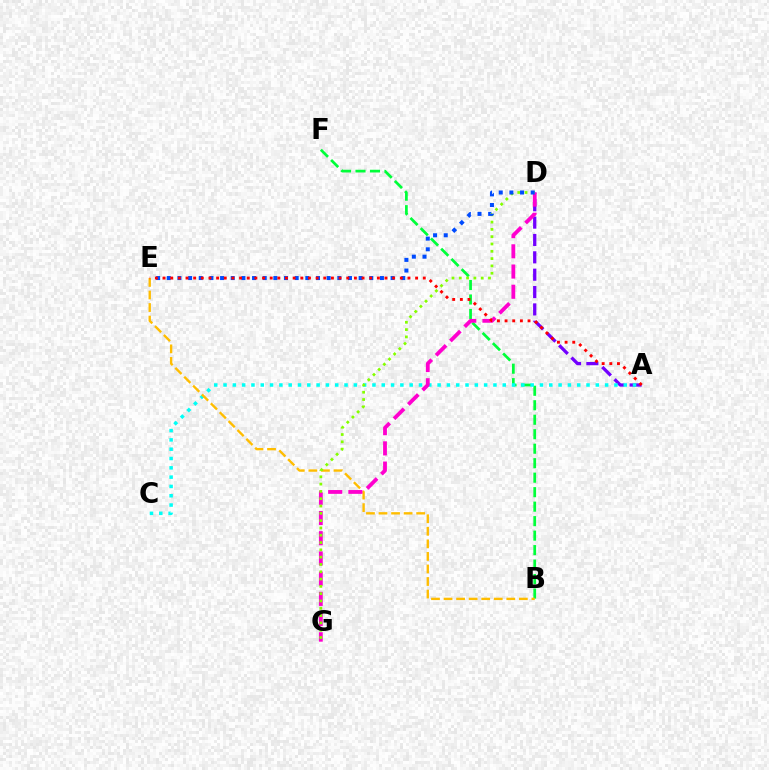{('B', 'F'): [{'color': '#00ff39', 'line_style': 'dashed', 'thickness': 1.97}], ('A', 'D'): [{'color': '#7200ff', 'line_style': 'dashed', 'thickness': 2.36}], ('A', 'C'): [{'color': '#00fff6', 'line_style': 'dotted', 'thickness': 2.53}], ('B', 'E'): [{'color': '#ffbd00', 'line_style': 'dashed', 'thickness': 1.7}], ('D', 'G'): [{'color': '#ff00cf', 'line_style': 'dashed', 'thickness': 2.75}, {'color': '#84ff00', 'line_style': 'dotted', 'thickness': 1.98}], ('D', 'E'): [{'color': '#004bff', 'line_style': 'dotted', 'thickness': 2.9}], ('A', 'E'): [{'color': '#ff0000', 'line_style': 'dotted', 'thickness': 2.08}]}